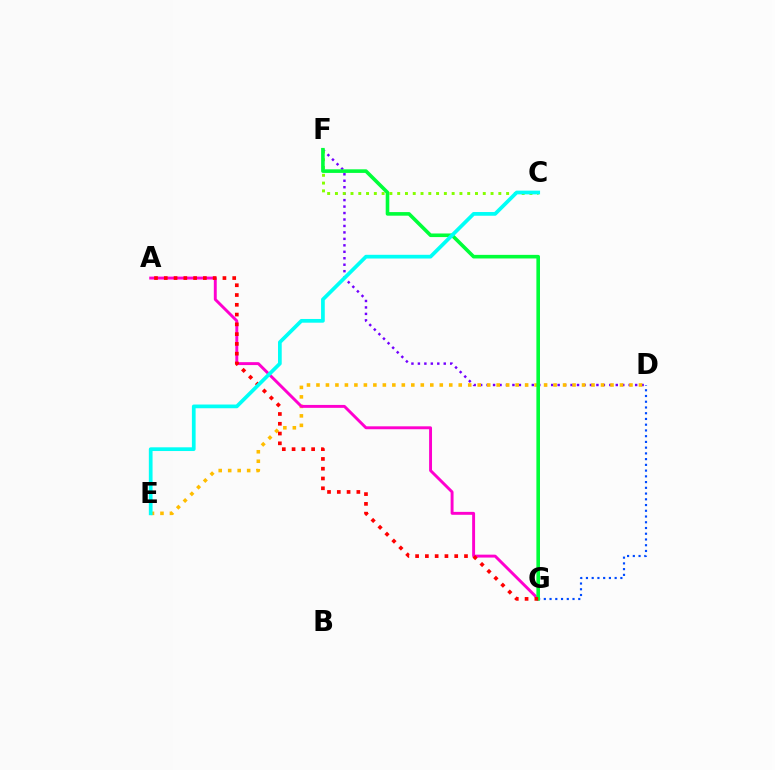{('D', 'F'): [{'color': '#7200ff', 'line_style': 'dotted', 'thickness': 1.76}], ('D', 'G'): [{'color': '#004bff', 'line_style': 'dotted', 'thickness': 1.56}], ('C', 'F'): [{'color': '#84ff00', 'line_style': 'dotted', 'thickness': 2.11}], ('D', 'E'): [{'color': '#ffbd00', 'line_style': 'dotted', 'thickness': 2.58}], ('A', 'G'): [{'color': '#ff00cf', 'line_style': 'solid', 'thickness': 2.1}, {'color': '#ff0000', 'line_style': 'dotted', 'thickness': 2.66}], ('F', 'G'): [{'color': '#00ff39', 'line_style': 'solid', 'thickness': 2.59}], ('C', 'E'): [{'color': '#00fff6', 'line_style': 'solid', 'thickness': 2.68}]}